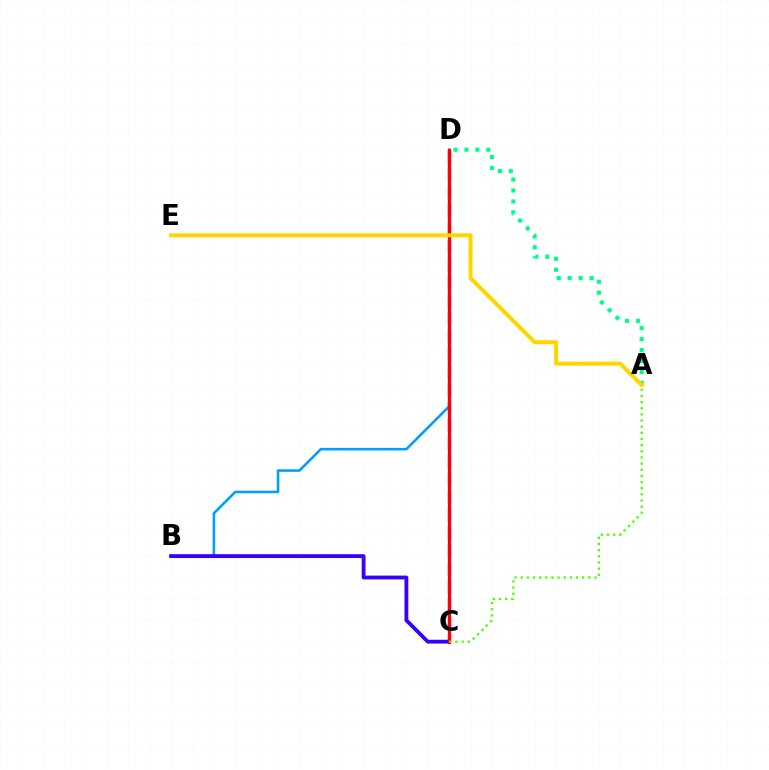{('B', 'D'): [{'color': '#009eff', 'line_style': 'solid', 'thickness': 1.86}], ('C', 'D'): [{'color': '#ff00ed', 'line_style': 'dashed', 'thickness': 2.44}, {'color': '#ff0000', 'line_style': 'solid', 'thickness': 2.33}], ('A', 'D'): [{'color': '#00ff86', 'line_style': 'dotted', 'thickness': 2.98}], ('B', 'C'): [{'color': '#3700ff', 'line_style': 'solid', 'thickness': 2.75}], ('A', 'E'): [{'color': '#ffd500', 'line_style': 'solid', 'thickness': 2.88}], ('A', 'C'): [{'color': '#4fff00', 'line_style': 'dotted', 'thickness': 1.67}]}